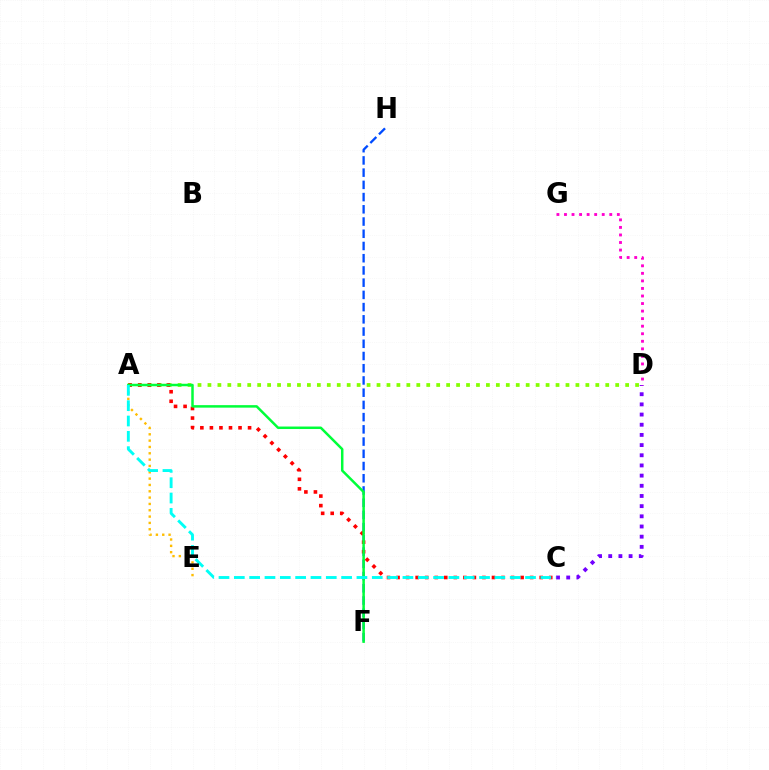{('C', 'D'): [{'color': '#7200ff', 'line_style': 'dotted', 'thickness': 2.76}], ('F', 'H'): [{'color': '#004bff', 'line_style': 'dashed', 'thickness': 1.66}], ('A', 'D'): [{'color': '#84ff00', 'line_style': 'dotted', 'thickness': 2.7}], ('A', 'C'): [{'color': '#ff0000', 'line_style': 'dotted', 'thickness': 2.59}, {'color': '#00fff6', 'line_style': 'dashed', 'thickness': 2.08}], ('A', 'E'): [{'color': '#ffbd00', 'line_style': 'dotted', 'thickness': 1.72}], ('D', 'G'): [{'color': '#ff00cf', 'line_style': 'dotted', 'thickness': 2.05}], ('A', 'F'): [{'color': '#00ff39', 'line_style': 'solid', 'thickness': 1.8}]}